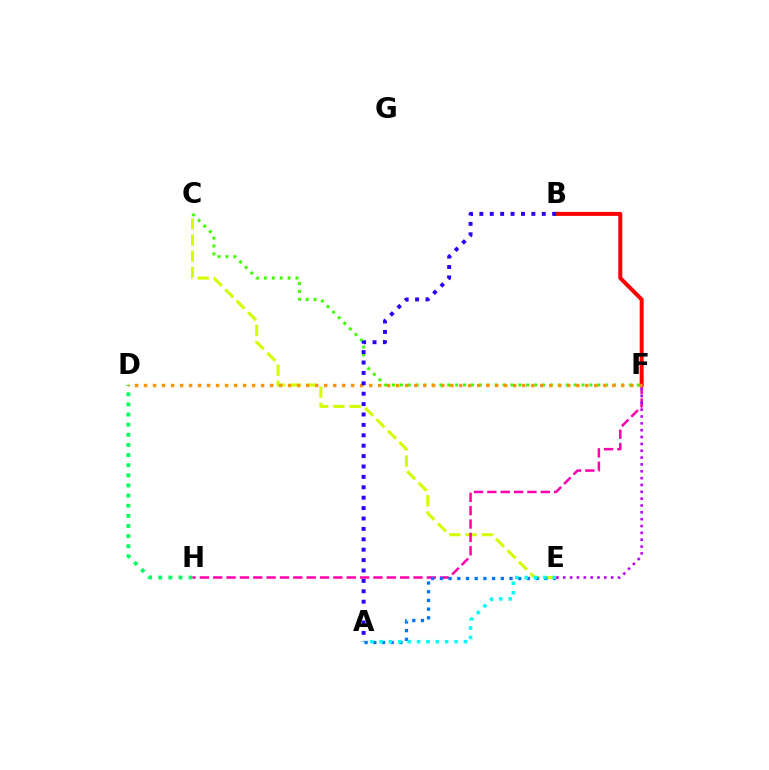{('C', 'E'): [{'color': '#d1ff00', 'line_style': 'dashed', 'thickness': 2.2}], ('B', 'F'): [{'color': '#ff0000', 'line_style': 'solid', 'thickness': 2.88}], ('D', 'H'): [{'color': '#00ff5c', 'line_style': 'dotted', 'thickness': 2.75}], ('C', 'F'): [{'color': '#3dff00', 'line_style': 'dotted', 'thickness': 2.15}], ('F', 'H'): [{'color': '#ff00ac', 'line_style': 'dashed', 'thickness': 1.81}], ('D', 'F'): [{'color': '#ff9400', 'line_style': 'dotted', 'thickness': 2.45}], ('A', 'B'): [{'color': '#2500ff', 'line_style': 'dotted', 'thickness': 2.83}], ('A', 'E'): [{'color': '#0074ff', 'line_style': 'dotted', 'thickness': 2.36}, {'color': '#00fff6', 'line_style': 'dotted', 'thickness': 2.55}], ('E', 'F'): [{'color': '#b900ff', 'line_style': 'dotted', 'thickness': 1.86}]}